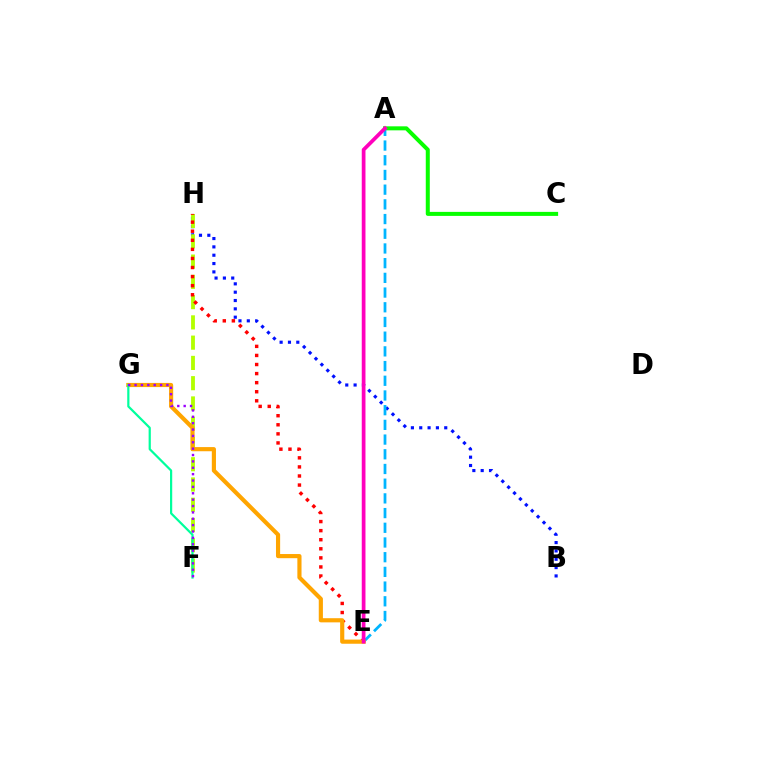{('B', 'H'): [{'color': '#0010ff', 'line_style': 'dotted', 'thickness': 2.26}], ('A', 'C'): [{'color': '#08ff00', 'line_style': 'solid', 'thickness': 2.89}], ('F', 'H'): [{'color': '#b3ff00', 'line_style': 'dashed', 'thickness': 2.75}], ('A', 'E'): [{'color': '#00b5ff', 'line_style': 'dashed', 'thickness': 2.0}, {'color': '#ff00bd', 'line_style': 'solid', 'thickness': 2.68}], ('E', 'H'): [{'color': '#ff0000', 'line_style': 'dotted', 'thickness': 2.47}], ('E', 'G'): [{'color': '#ffa500', 'line_style': 'solid', 'thickness': 2.99}], ('F', 'G'): [{'color': '#00ff9d', 'line_style': 'solid', 'thickness': 1.59}, {'color': '#9b00ff', 'line_style': 'dotted', 'thickness': 1.73}]}